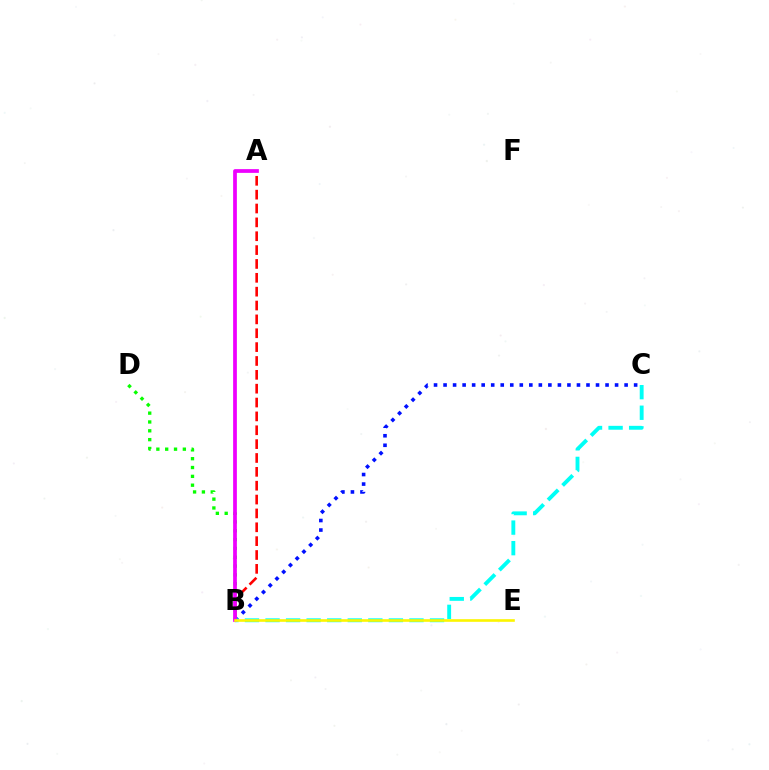{('B', 'C'): [{'color': '#0010ff', 'line_style': 'dotted', 'thickness': 2.59}, {'color': '#00fff6', 'line_style': 'dashed', 'thickness': 2.79}], ('A', 'B'): [{'color': '#ff0000', 'line_style': 'dashed', 'thickness': 1.88}, {'color': '#ee00ff', 'line_style': 'solid', 'thickness': 2.69}], ('B', 'D'): [{'color': '#08ff00', 'line_style': 'dotted', 'thickness': 2.4}], ('B', 'E'): [{'color': '#fcf500', 'line_style': 'solid', 'thickness': 1.89}]}